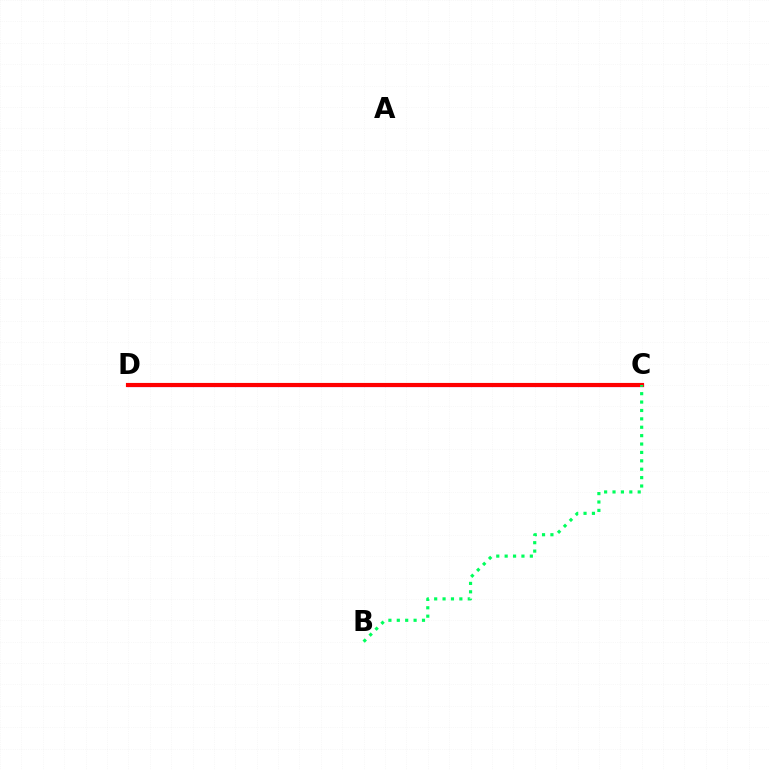{('C', 'D'): [{'color': '#0074ff', 'line_style': 'dotted', 'thickness': 1.65}, {'color': '#b900ff', 'line_style': 'solid', 'thickness': 2.26}, {'color': '#d1ff00', 'line_style': 'solid', 'thickness': 2.55}, {'color': '#ff0000', 'line_style': 'solid', 'thickness': 2.98}], ('B', 'C'): [{'color': '#00ff5c', 'line_style': 'dotted', 'thickness': 2.28}]}